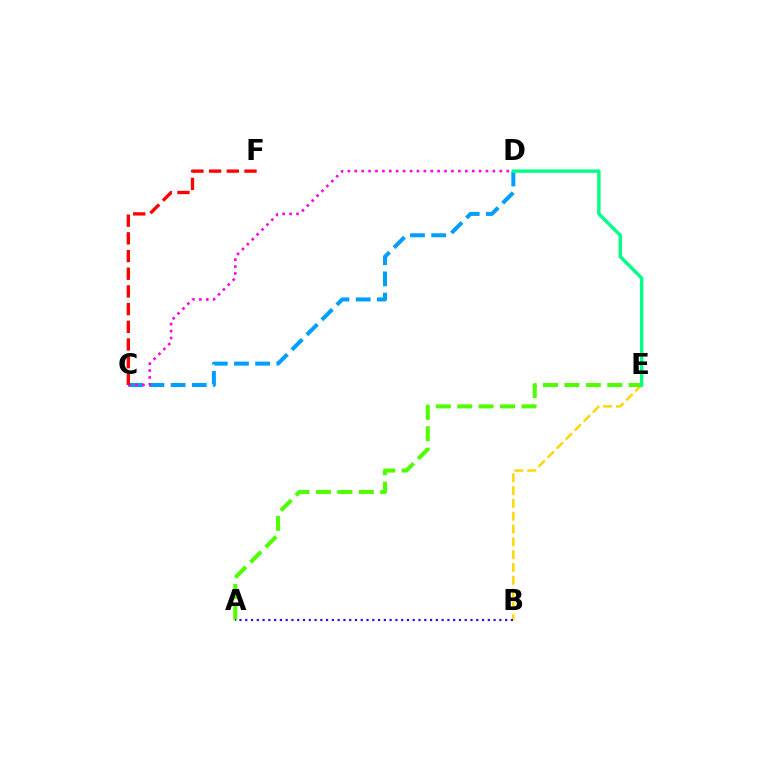{('B', 'E'): [{'color': '#ffd500', 'line_style': 'dashed', 'thickness': 1.74}], ('C', 'D'): [{'color': '#009eff', 'line_style': 'dashed', 'thickness': 2.88}, {'color': '#ff00ed', 'line_style': 'dotted', 'thickness': 1.88}], ('A', 'E'): [{'color': '#4fff00', 'line_style': 'dashed', 'thickness': 2.91}], ('D', 'E'): [{'color': '#00ff86', 'line_style': 'solid', 'thickness': 2.43}], ('C', 'F'): [{'color': '#ff0000', 'line_style': 'dashed', 'thickness': 2.4}], ('A', 'B'): [{'color': '#3700ff', 'line_style': 'dotted', 'thickness': 1.57}]}